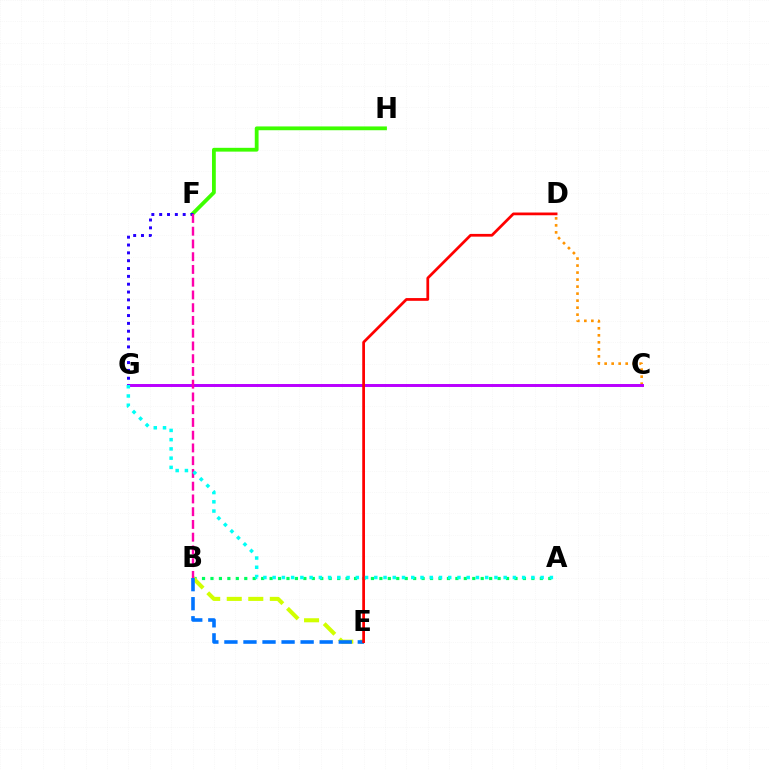{('C', 'D'): [{'color': '#ff9400', 'line_style': 'dotted', 'thickness': 1.9}], ('C', 'G'): [{'color': '#b900ff', 'line_style': 'solid', 'thickness': 2.13}], ('A', 'B'): [{'color': '#00ff5c', 'line_style': 'dotted', 'thickness': 2.29}], ('F', 'H'): [{'color': '#3dff00', 'line_style': 'solid', 'thickness': 2.73}], ('B', 'E'): [{'color': '#d1ff00', 'line_style': 'dashed', 'thickness': 2.93}, {'color': '#0074ff', 'line_style': 'dashed', 'thickness': 2.59}], ('F', 'G'): [{'color': '#2500ff', 'line_style': 'dotted', 'thickness': 2.13}], ('B', 'F'): [{'color': '#ff00ac', 'line_style': 'dashed', 'thickness': 1.73}], ('D', 'E'): [{'color': '#ff0000', 'line_style': 'solid', 'thickness': 1.97}], ('A', 'G'): [{'color': '#00fff6', 'line_style': 'dotted', 'thickness': 2.51}]}